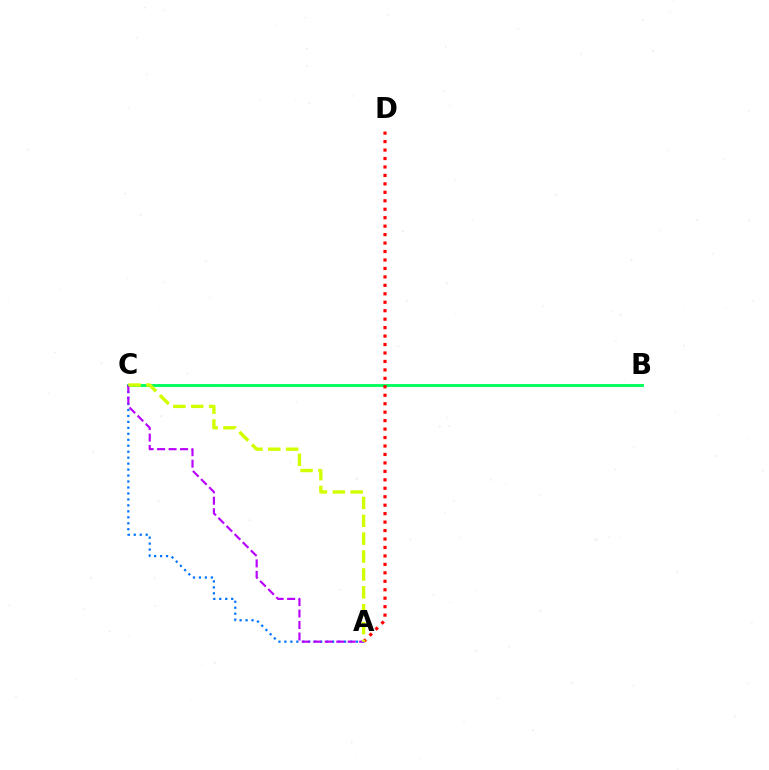{('B', 'C'): [{'color': '#00ff5c', 'line_style': 'solid', 'thickness': 2.06}], ('A', 'D'): [{'color': '#ff0000', 'line_style': 'dotted', 'thickness': 2.3}], ('A', 'C'): [{'color': '#0074ff', 'line_style': 'dotted', 'thickness': 1.62}, {'color': '#b900ff', 'line_style': 'dashed', 'thickness': 1.56}, {'color': '#d1ff00', 'line_style': 'dashed', 'thickness': 2.43}]}